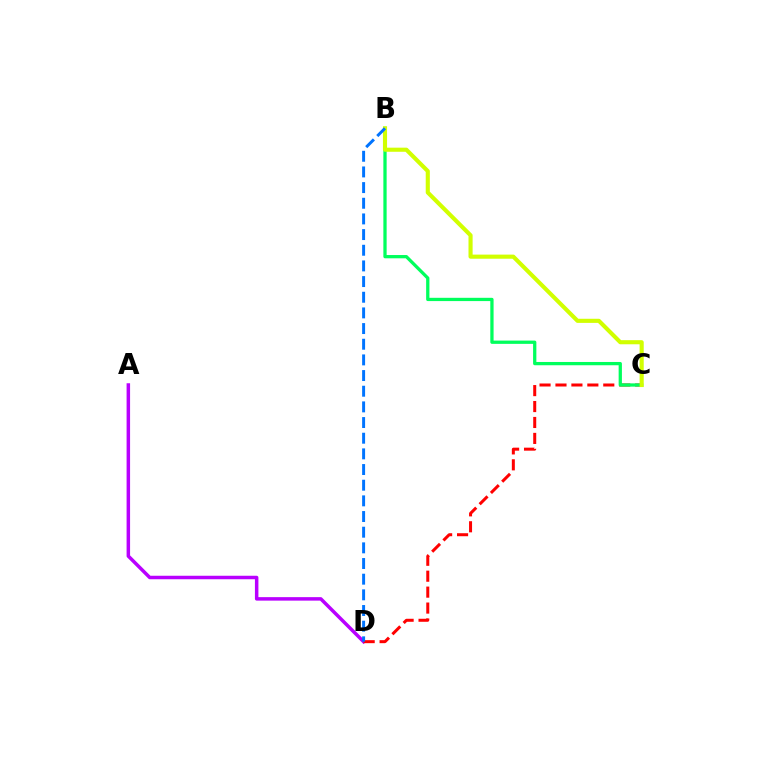{('A', 'D'): [{'color': '#b900ff', 'line_style': 'solid', 'thickness': 2.51}], ('C', 'D'): [{'color': '#ff0000', 'line_style': 'dashed', 'thickness': 2.16}], ('B', 'C'): [{'color': '#00ff5c', 'line_style': 'solid', 'thickness': 2.36}, {'color': '#d1ff00', 'line_style': 'solid', 'thickness': 2.96}], ('B', 'D'): [{'color': '#0074ff', 'line_style': 'dashed', 'thickness': 2.13}]}